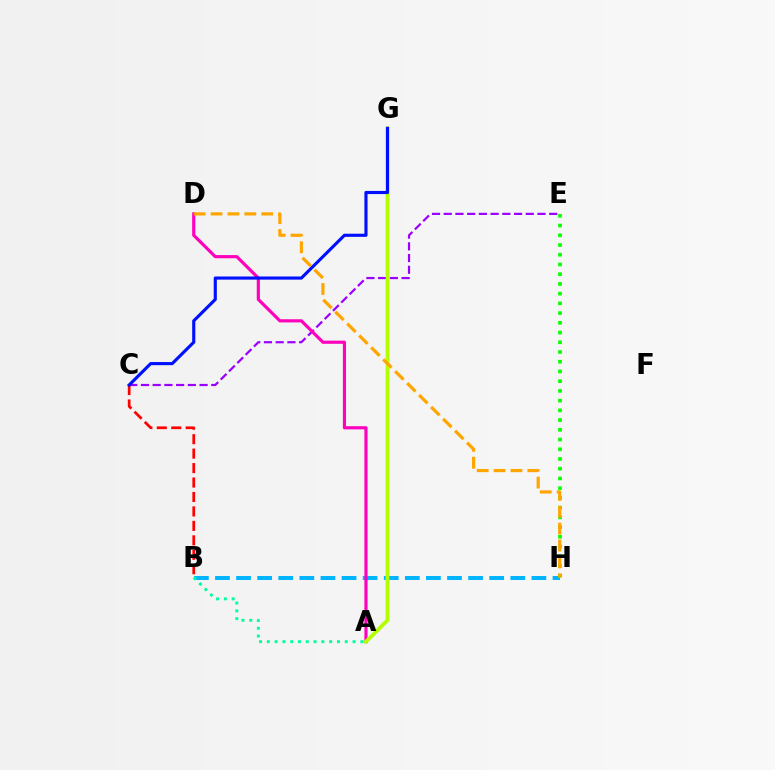{('B', 'H'): [{'color': '#00b5ff', 'line_style': 'dashed', 'thickness': 2.87}], ('E', 'H'): [{'color': '#08ff00', 'line_style': 'dotted', 'thickness': 2.64}], ('C', 'E'): [{'color': '#9b00ff', 'line_style': 'dashed', 'thickness': 1.59}], ('A', 'D'): [{'color': '#ff00bd', 'line_style': 'solid', 'thickness': 2.28}], ('B', 'C'): [{'color': '#ff0000', 'line_style': 'dashed', 'thickness': 1.96}], ('A', 'G'): [{'color': '#b3ff00', 'line_style': 'solid', 'thickness': 2.7}], ('A', 'B'): [{'color': '#00ff9d', 'line_style': 'dotted', 'thickness': 2.12}], ('C', 'G'): [{'color': '#0010ff', 'line_style': 'solid', 'thickness': 2.25}], ('D', 'H'): [{'color': '#ffa500', 'line_style': 'dashed', 'thickness': 2.29}]}